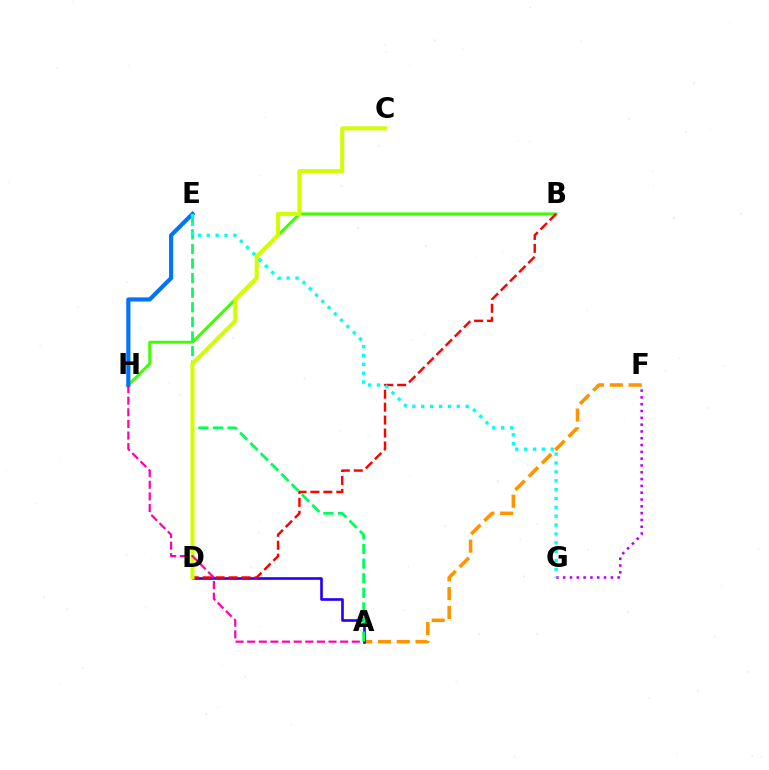{('B', 'H'): [{'color': '#3dff00', 'line_style': 'solid', 'thickness': 2.12}], ('E', 'H'): [{'color': '#0074ff', 'line_style': 'solid', 'thickness': 2.99}], ('A', 'F'): [{'color': '#ff9400', 'line_style': 'dashed', 'thickness': 2.55}], ('A', 'D'): [{'color': '#2500ff', 'line_style': 'solid', 'thickness': 1.89}], ('B', 'D'): [{'color': '#ff0000', 'line_style': 'dashed', 'thickness': 1.76}], ('F', 'G'): [{'color': '#b900ff', 'line_style': 'dotted', 'thickness': 1.85}], ('A', 'E'): [{'color': '#00ff5c', 'line_style': 'dashed', 'thickness': 1.98}], ('C', 'D'): [{'color': '#d1ff00', 'line_style': 'solid', 'thickness': 2.89}], ('A', 'H'): [{'color': '#ff00ac', 'line_style': 'dashed', 'thickness': 1.58}], ('E', 'G'): [{'color': '#00fff6', 'line_style': 'dotted', 'thickness': 2.41}]}